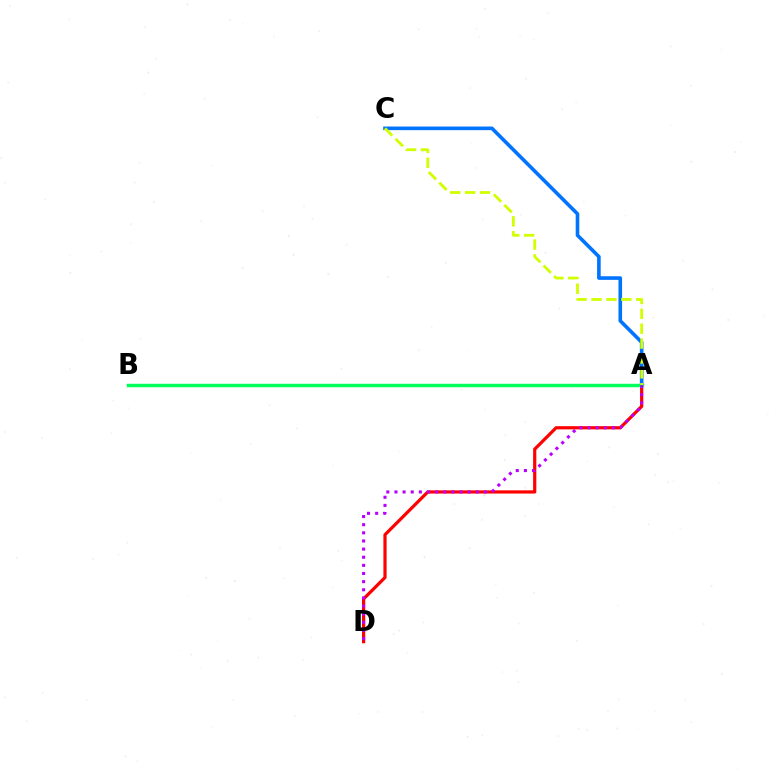{('A', 'D'): [{'color': '#ff0000', 'line_style': 'solid', 'thickness': 2.31}, {'color': '#b900ff', 'line_style': 'dotted', 'thickness': 2.21}], ('A', 'C'): [{'color': '#0074ff', 'line_style': 'solid', 'thickness': 2.6}, {'color': '#d1ff00', 'line_style': 'dashed', 'thickness': 2.02}], ('A', 'B'): [{'color': '#00ff5c', 'line_style': 'solid', 'thickness': 2.47}]}